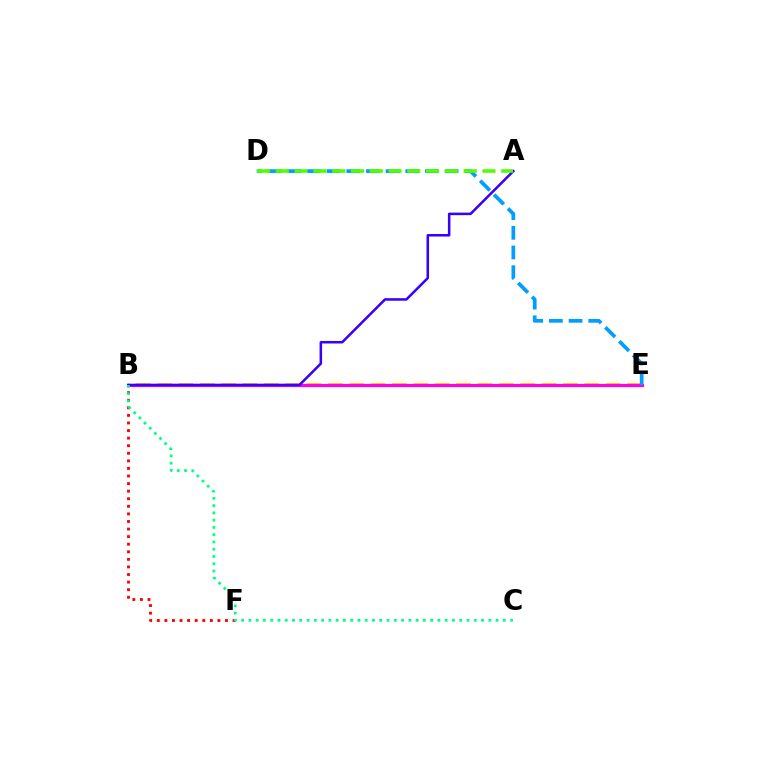{('B', 'F'): [{'color': '#ff0000', 'line_style': 'dotted', 'thickness': 2.06}], ('B', 'E'): [{'color': '#ffd500', 'line_style': 'dashed', 'thickness': 2.9}, {'color': '#ff00ed', 'line_style': 'solid', 'thickness': 2.28}], ('D', 'E'): [{'color': '#009eff', 'line_style': 'dashed', 'thickness': 2.67}], ('A', 'B'): [{'color': '#3700ff', 'line_style': 'solid', 'thickness': 1.82}], ('B', 'C'): [{'color': '#00ff86', 'line_style': 'dotted', 'thickness': 1.98}], ('A', 'D'): [{'color': '#4fff00', 'line_style': 'dashed', 'thickness': 2.55}]}